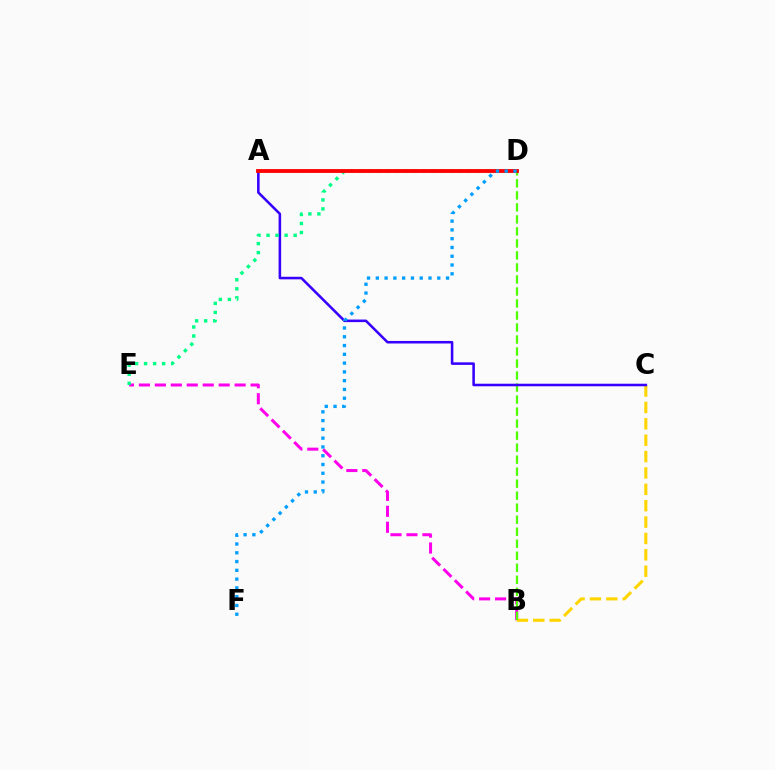{('B', 'E'): [{'color': '#ff00ed', 'line_style': 'dashed', 'thickness': 2.17}], ('B', 'C'): [{'color': '#ffd500', 'line_style': 'dashed', 'thickness': 2.22}], ('B', 'D'): [{'color': '#4fff00', 'line_style': 'dashed', 'thickness': 1.63}], ('A', 'C'): [{'color': '#3700ff', 'line_style': 'solid', 'thickness': 1.84}], ('D', 'E'): [{'color': '#00ff86', 'line_style': 'dotted', 'thickness': 2.45}], ('A', 'D'): [{'color': '#ff0000', 'line_style': 'solid', 'thickness': 2.76}], ('D', 'F'): [{'color': '#009eff', 'line_style': 'dotted', 'thickness': 2.39}]}